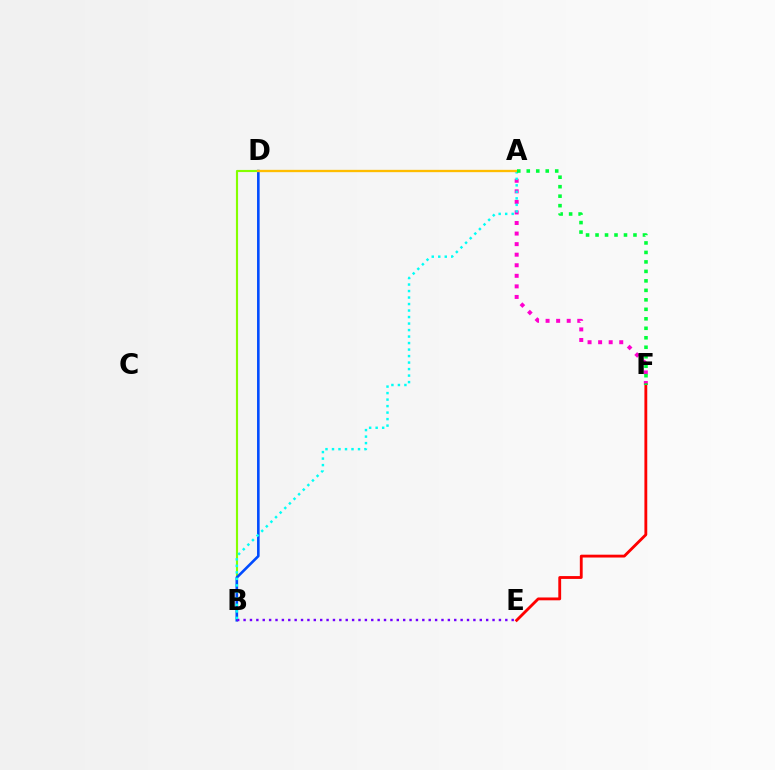{('B', 'D'): [{'color': '#84ff00', 'line_style': 'solid', 'thickness': 1.54}, {'color': '#004bff', 'line_style': 'solid', 'thickness': 1.87}], ('A', 'F'): [{'color': '#ff00cf', 'line_style': 'dotted', 'thickness': 2.87}, {'color': '#00ff39', 'line_style': 'dotted', 'thickness': 2.58}], ('B', 'E'): [{'color': '#7200ff', 'line_style': 'dotted', 'thickness': 1.73}], ('E', 'F'): [{'color': '#ff0000', 'line_style': 'solid', 'thickness': 2.04}], ('A', 'B'): [{'color': '#00fff6', 'line_style': 'dotted', 'thickness': 1.77}], ('A', 'D'): [{'color': '#ffbd00', 'line_style': 'solid', 'thickness': 1.67}]}